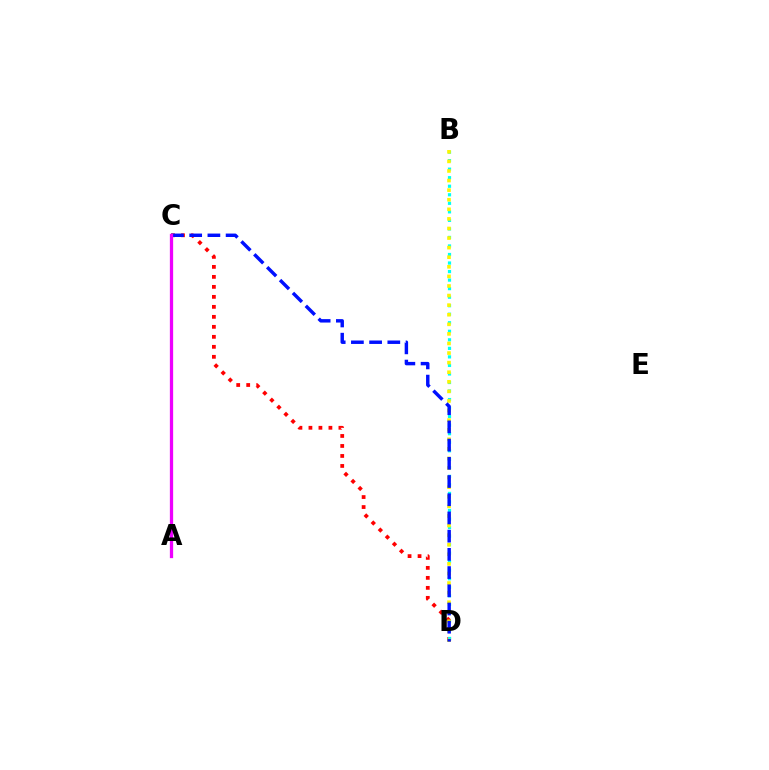{('A', 'C'): [{'color': '#08ff00', 'line_style': 'solid', 'thickness': 1.93}, {'color': '#ee00ff', 'line_style': 'solid', 'thickness': 2.36}], ('C', 'D'): [{'color': '#ff0000', 'line_style': 'dotted', 'thickness': 2.72}, {'color': '#0010ff', 'line_style': 'dashed', 'thickness': 2.47}], ('B', 'D'): [{'color': '#00fff6', 'line_style': 'dotted', 'thickness': 2.32}, {'color': '#fcf500', 'line_style': 'dotted', 'thickness': 2.6}]}